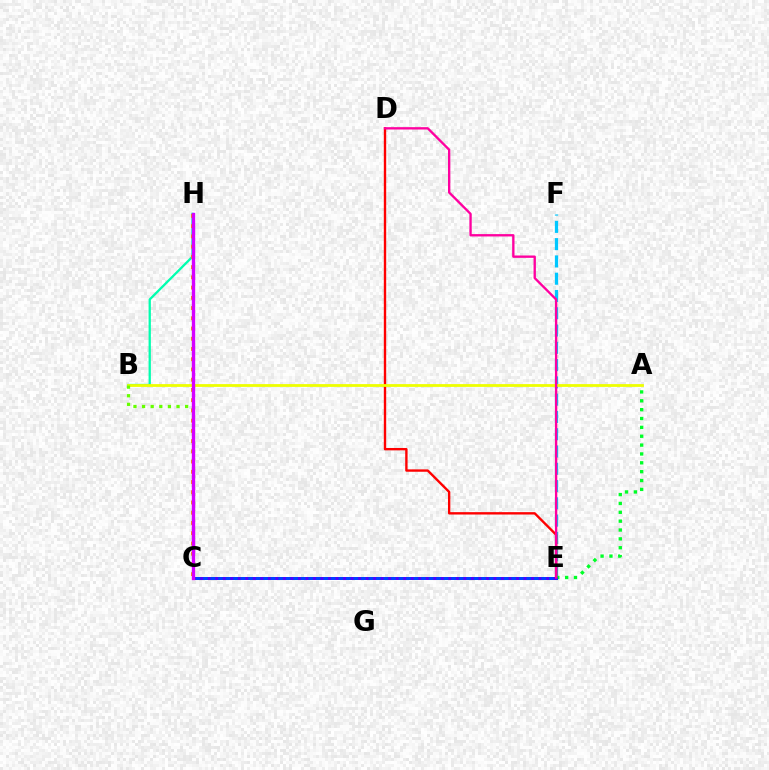{('B', 'H'): [{'color': '#00ffaf', 'line_style': 'solid', 'thickness': 1.65}], ('E', 'F'): [{'color': '#00c7ff', 'line_style': 'dashed', 'thickness': 2.35}], ('D', 'E'): [{'color': '#ff0000', 'line_style': 'solid', 'thickness': 1.71}, {'color': '#ff00a0', 'line_style': 'solid', 'thickness': 1.69}], ('A', 'E'): [{'color': '#00ff27', 'line_style': 'dotted', 'thickness': 2.41}], ('A', 'B'): [{'color': '#eeff00', 'line_style': 'solid', 'thickness': 2.01}], ('C', 'E'): [{'color': '#003fff', 'line_style': 'solid', 'thickness': 2.15}, {'color': '#4f00ff', 'line_style': 'dotted', 'thickness': 2.04}], ('C', 'H'): [{'color': '#ff8800', 'line_style': 'dotted', 'thickness': 2.78}, {'color': '#d600ff', 'line_style': 'solid', 'thickness': 2.42}], ('B', 'C'): [{'color': '#66ff00', 'line_style': 'dotted', 'thickness': 2.34}]}